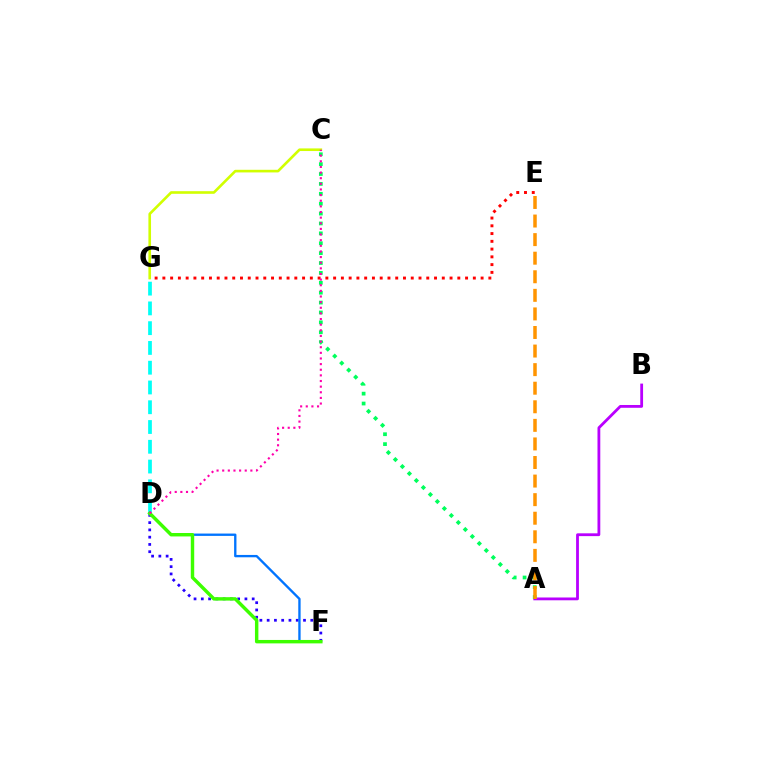{('D', 'F'): [{'color': '#2500ff', 'line_style': 'dotted', 'thickness': 1.98}, {'color': '#0074ff', 'line_style': 'solid', 'thickness': 1.69}, {'color': '#3dff00', 'line_style': 'solid', 'thickness': 2.47}], ('A', 'B'): [{'color': '#b900ff', 'line_style': 'solid', 'thickness': 2.02}], ('E', 'G'): [{'color': '#ff0000', 'line_style': 'dotted', 'thickness': 2.11}], ('D', 'G'): [{'color': '#00fff6', 'line_style': 'dashed', 'thickness': 2.69}], ('A', 'C'): [{'color': '#00ff5c', 'line_style': 'dotted', 'thickness': 2.69}], ('A', 'E'): [{'color': '#ff9400', 'line_style': 'dashed', 'thickness': 2.52}], ('C', 'G'): [{'color': '#d1ff00', 'line_style': 'solid', 'thickness': 1.89}], ('C', 'D'): [{'color': '#ff00ac', 'line_style': 'dotted', 'thickness': 1.53}]}